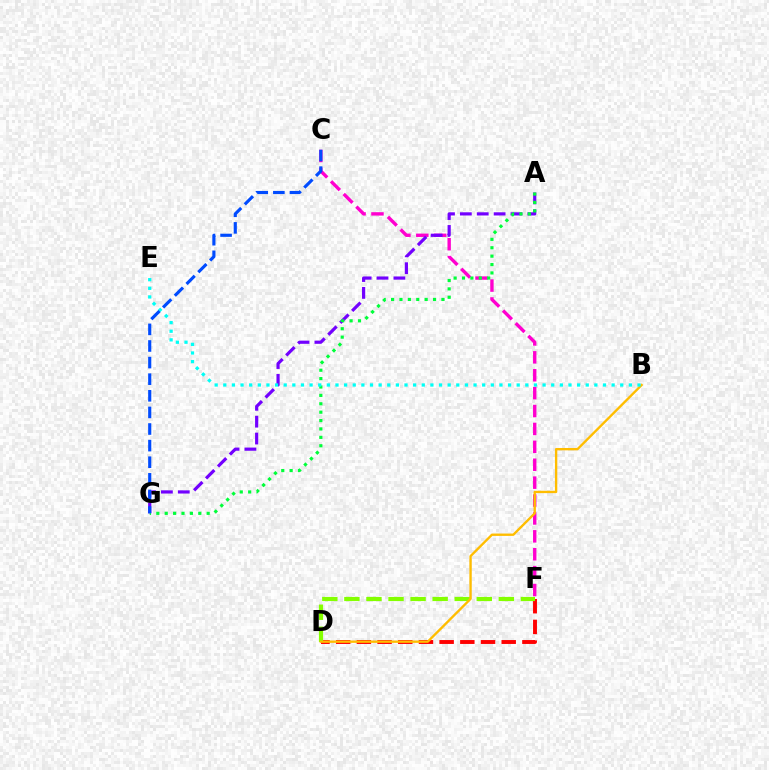{('D', 'F'): [{'color': '#ff0000', 'line_style': 'dashed', 'thickness': 2.81}, {'color': '#84ff00', 'line_style': 'dashed', 'thickness': 3.0}], ('C', 'F'): [{'color': '#ff00cf', 'line_style': 'dashed', 'thickness': 2.43}], ('A', 'G'): [{'color': '#7200ff', 'line_style': 'dashed', 'thickness': 2.29}, {'color': '#00ff39', 'line_style': 'dotted', 'thickness': 2.28}], ('B', 'D'): [{'color': '#ffbd00', 'line_style': 'solid', 'thickness': 1.7}], ('B', 'E'): [{'color': '#00fff6', 'line_style': 'dotted', 'thickness': 2.34}], ('C', 'G'): [{'color': '#004bff', 'line_style': 'dashed', 'thickness': 2.26}]}